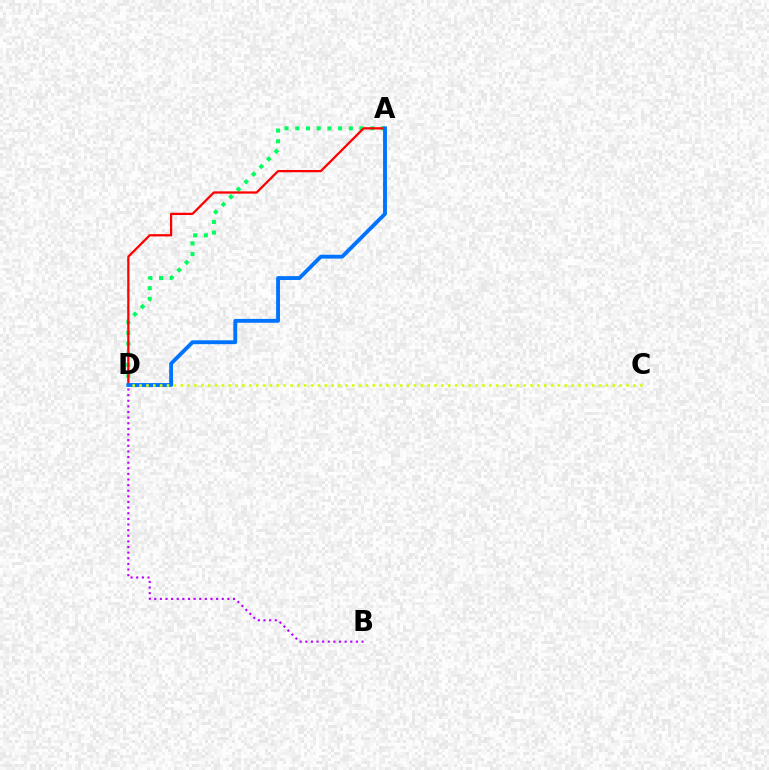{('A', 'D'): [{'color': '#00ff5c', 'line_style': 'dotted', 'thickness': 2.91}, {'color': '#ff0000', 'line_style': 'solid', 'thickness': 1.63}, {'color': '#0074ff', 'line_style': 'solid', 'thickness': 2.78}], ('B', 'D'): [{'color': '#b900ff', 'line_style': 'dotted', 'thickness': 1.53}], ('C', 'D'): [{'color': '#d1ff00', 'line_style': 'dotted', 'thickness': 1.86}]}